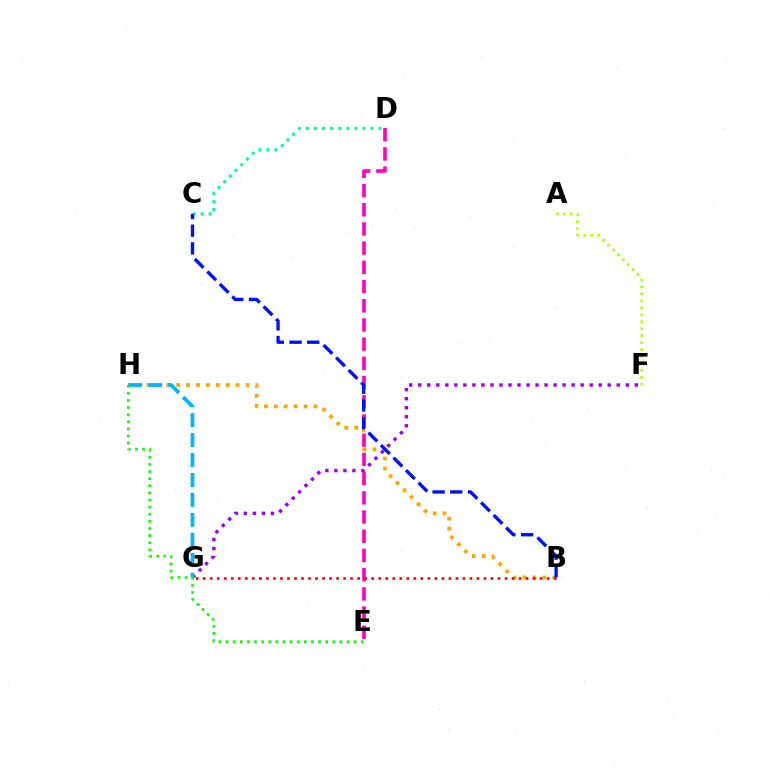{('C', 'D'): [{'color': '#00ff9d', 'line_style': 'dotted', 'thickness': 2.19}], ('B', 'H'): [{'color': '#ffa500', 'line_style': 'dotted', 'thickness': 2.7}], ('D', 'E'): [{'color': '#ff00bd', 'line_style': 'dashed', 'thickness': 2.61}], ('F', 'G'): [{'color': '#9b00ff', 'line_style': 'dotted', 'thickness': 2.45}], ('B', 'G'): [{'color': '#ff0000', 'line_style': 'dotted', 'thickness': 1.91}], ('G', 'H'): [{'color': '#00b5ff', 'line_style': 'dashed', 'thickness': 2.71}], ('B', 'C'): [{'color': '#0010ff', 'line_style': 'dashed', 'thickness': 2.4}], ('A', 'F'): [{'color': '#b3ff00', 'line_style': 'dotted', 'thickness': 1.89}], ('E', 'H'): [{'color': '#08ff00', 'line_style': 'dotted', 'thickness': 1.93}]}